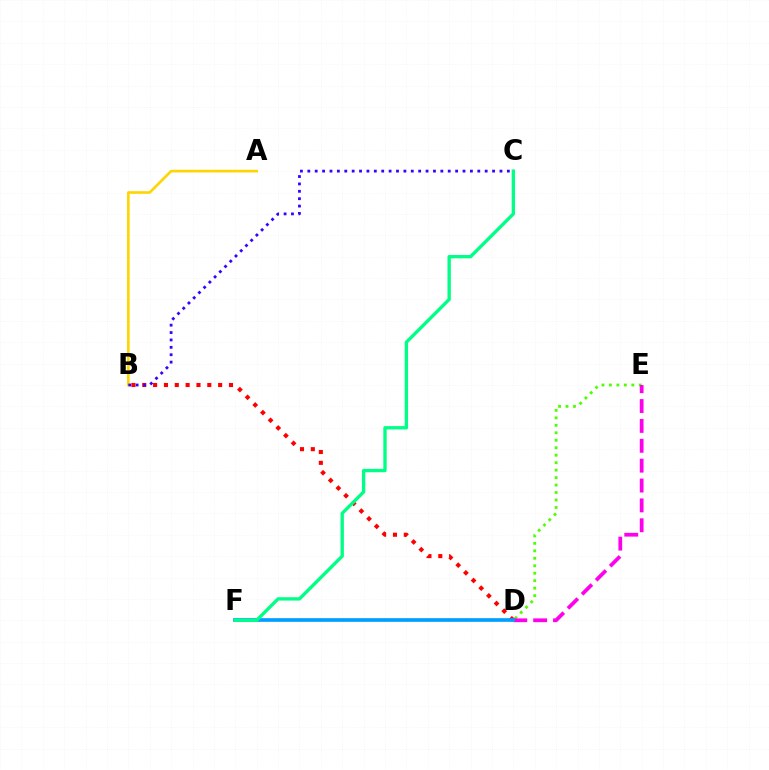{('D', 'E'): [{'color': '#4fff00', 'line_style': 'dotted', 'thickness': 2.03}, {'color': '#ff00ed', 'line_style': 'dashed', 'thickness': 2.7}], ('B', 'D'): [{'color': '#ff0000', 'line_style': 'dotted', 'thickness': 2.95}], ('A', 'B'): [{'color': '#ffd500', 'line_style': 'solid', 'thickness': 1.9}], ('D', 'F'): [{'color': '#009eff', 'line_style': 'solid', 'thickness': 2.65}], ('C', 'F'): [{'color': '#00ff86', 'line_style': 'solid', 'thickness': 2.41}], ('B', 'C'): [{'color': '#3700ff', 'line_style': 'dotted', 'thickness': 2.01}]}